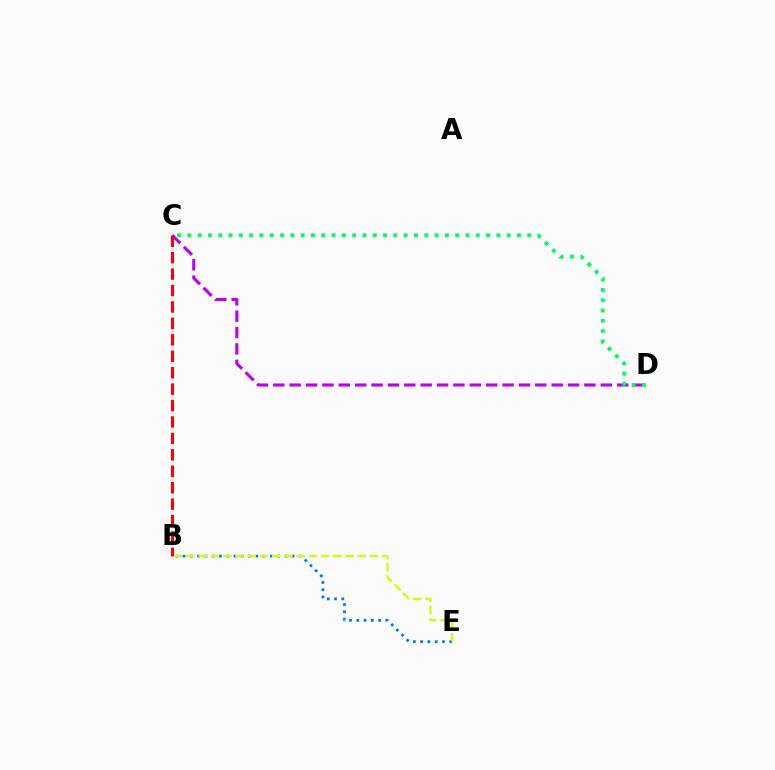{('C', 'D'): [{'color': '#b900ff', 'line_style': 'dashed', 'thickness': 2.22}, {'color': '#00ff5c', 'line_style': 'dotted', 'thickness': 2.8}], ('B', 'E'): [{'color': '#0074ff', 'line_style': 'dotted', 'thickness': 1.97}, {'color': '#d1ff00', 'line_style': 'dashed', 'thickness': 1.66}], ('B', 'C'): [{'color': '#ff0000', 'line_style': 'dashed', 'thickness': 2.23}]}